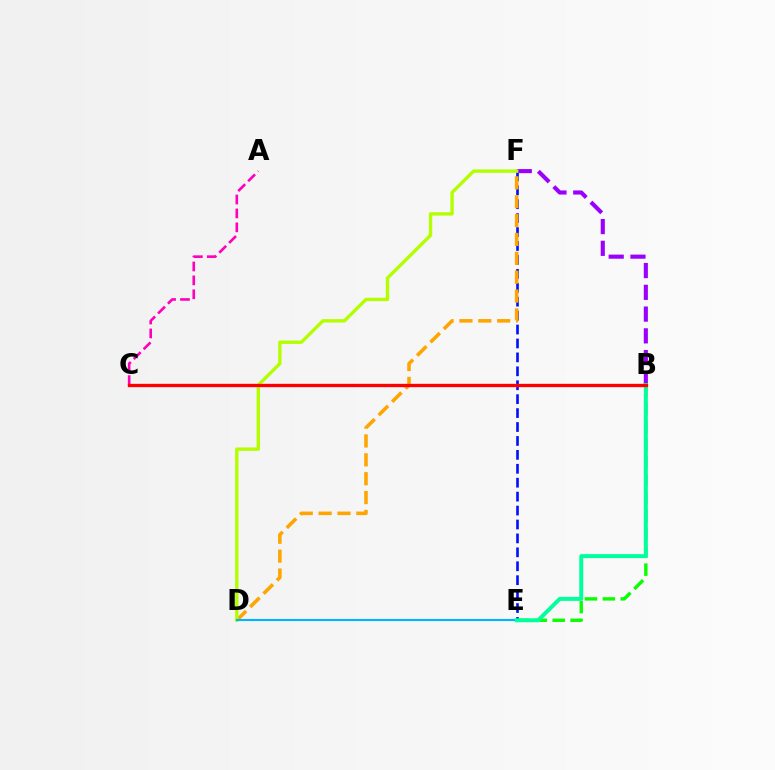{('B', 'E'): [{'color': '#08ff00', 'line_style': 'dashed', 'thickness': 2.43}, {'color': '#00ff9d', 'line_style': 'solid', 'thickness': 2.85}], ('E', 'F'): [{'color': '#0010ff', 'line_style': 'dashed', 'thickness': 1.89}], ('B', 'F'): [{'color': '#9b00ff', 'line_style': 'dashed', 'thickness': 2.96}], ('D', 'F'): [{'color': '#ffa500', 'line_style': 'dashed', 'thickness': 2.56}, {'color': '#b3ff00', 'line_style': 'solid', 'thickness': 2.42}], ('D', 'E'): [{'color': '#00b5ff', 'line_style': 'solid', 'thickness': 1.53}], ('A', 'C'): [{'color': '#ff00bd', 'line_style': 'dashed', 'thickness': 1.89}], ('B', 'C'): [{'color': '#ff0000', 'line_style': 'solid', 'thickness': 2.39}]}